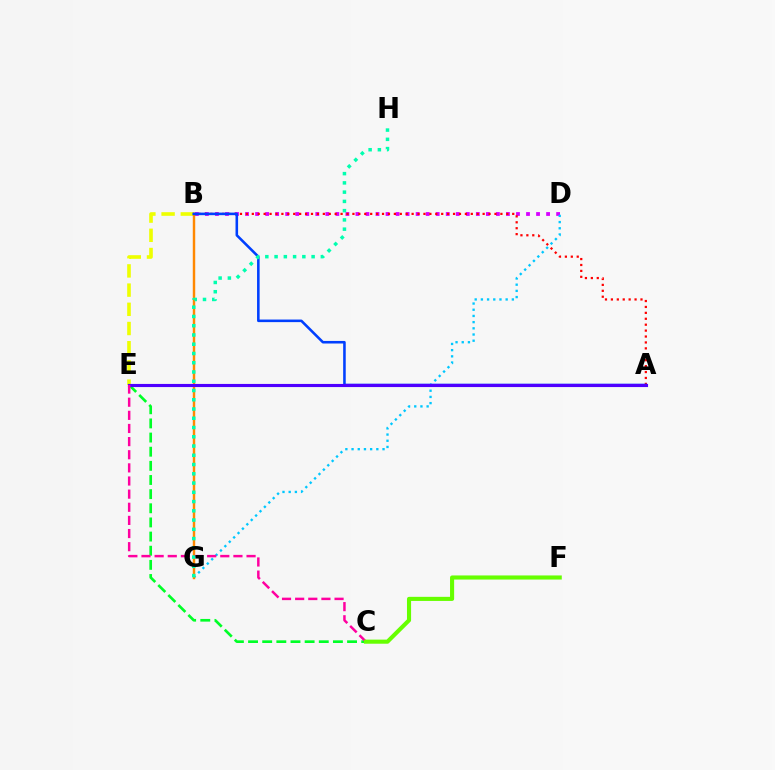{('B', 'D'): [{'color': '#d600ff', 'line_style': 'dotted', 'thickness': 2.73}], ('D', 'G'): [{'color': '#00c7ff', 'line_style': 'dotted', 'thickness': 1.68}], ('B', 'E'): [{'color': '#eeff00', 'line_style': 'dashed', 'thickness': 2.61}], ('B', 'G'): [{'color': '#ff8800', 'line_style': 'solid', 'thickness': 1.76}], ('C', 'E'): [{'color': '#00ff27', 'line_style': 'dashed', 'thickness': 1.92}, {'color': '#ff00a0', 'line_style': 'dashed', 'thickness': 1.78}], ('A', 'B'): [{'color': '#ff0000', 'line_style': 'dotted', 'thickness': 1.61}, {'color': '#003fff', 'line_style': 'solid', 'thickness': 1.85}], ('A', 'E'): [{'color': '#4f00ff', 'line_style': 'solid', 'thickness': 2.25}], ('G', 'H'): [{'color': '#00ffaf', 'line_style': 'dotted', 'thickness': 2.51}], ('C', 'F'): [{'color': '#66ff00', 'line_style': 'solid', 'thickness': 2.95}]}